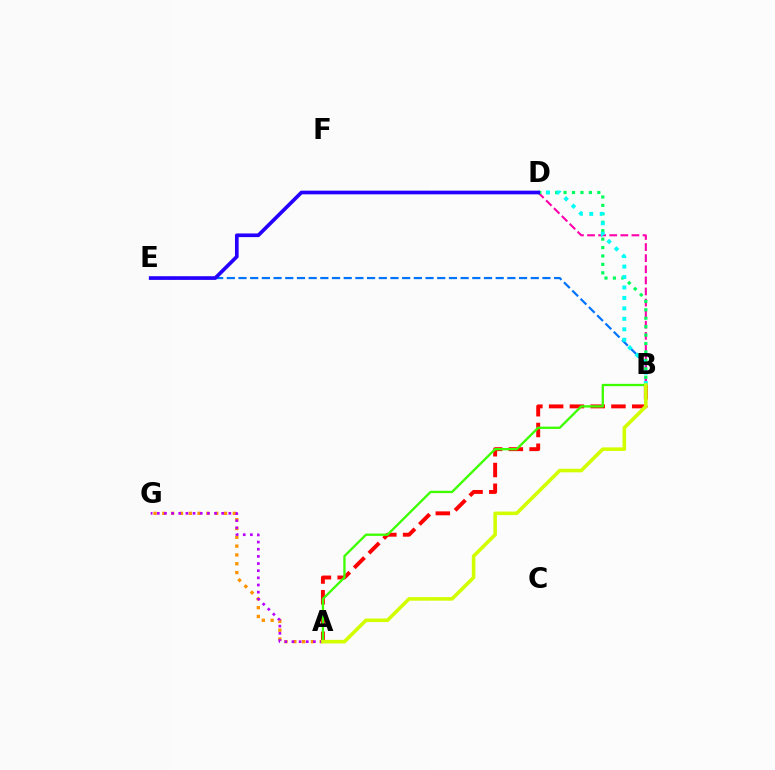{('B', 'E'): [{'color': '#0074ff', 'line_style': 'dashed', 'thickness': 1.59}], ('A', 'G'): [{'color': '#ff9400', 'line_style': 'dotted', 'thickness': 2.39}, {'color': '#b900ff', 'line_style': 'dotted', 'thickness': 1.94}], ('B', 'D'): [{'color': '#ff00ac', 'line_style': 'dashed', 'thickness': 1.51}, {'color': '#00ff5c', 'line_style': 'dotted', 'thickness': 2.29}, {'color': '#00fff6', 'line_style': 'dotted', 'thickness': 2.84}], ('A', 'B'): [{'color': '#ff0000', 'line_style': 'dashed', 'thickness': 2.82}, {'color': '#3dff00', 'line_style': 'solid', 'thickness': 1.67}, {'color': '#d1ff00', 'line_style': 'solid', 'thickness': 2.58}], ('D', 'E'): [{'color': '#2500ff', 'line_style': 'solid', 'thickness': 2.65}]}